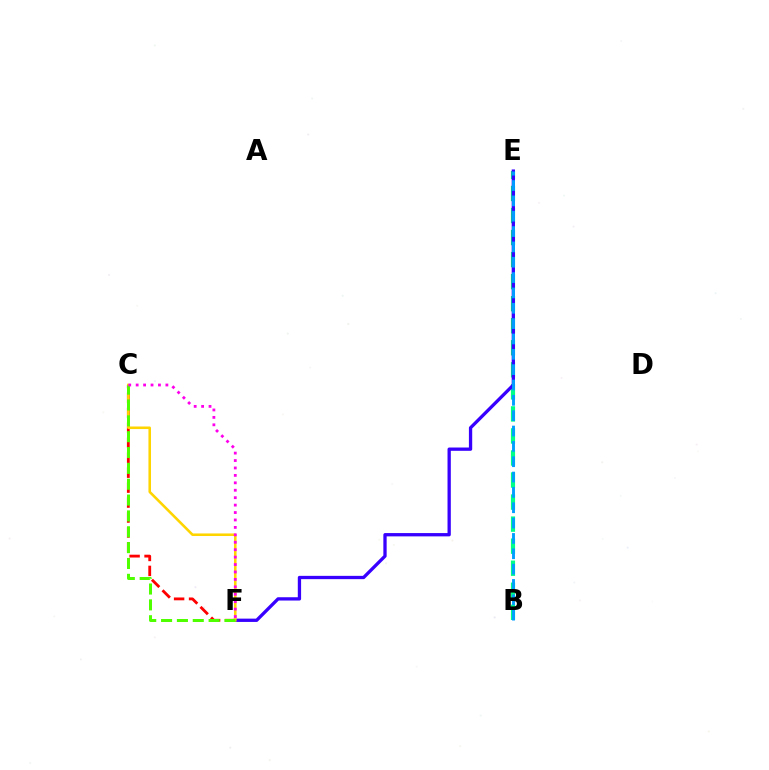{('B', 'E'): [{'color': '#00ff86', 'line_style': 'dashed', 'thickness': 2.99}, {'color': '#009eff', 'line_style': 'dashed', 'thickness': 2.08}], ('E', 'F'): [{'color': '#3700ff', 'line_style': 'solid', 'thickness': 2.37}], ('C', 'F'): [{'color': '#ff0000', 'line_style': 'dashed', 'thickness': 2.03}, {'color': '#ffd500', 'line_style': 'solid', 'thickness': 1.85}, {'color': '#4fff00', 'line_style': 'dashed', 'thickness': 2.15}, {'color': '#ff00ed', 'line_style': 'dotted', 'thickness': 2.02}]}